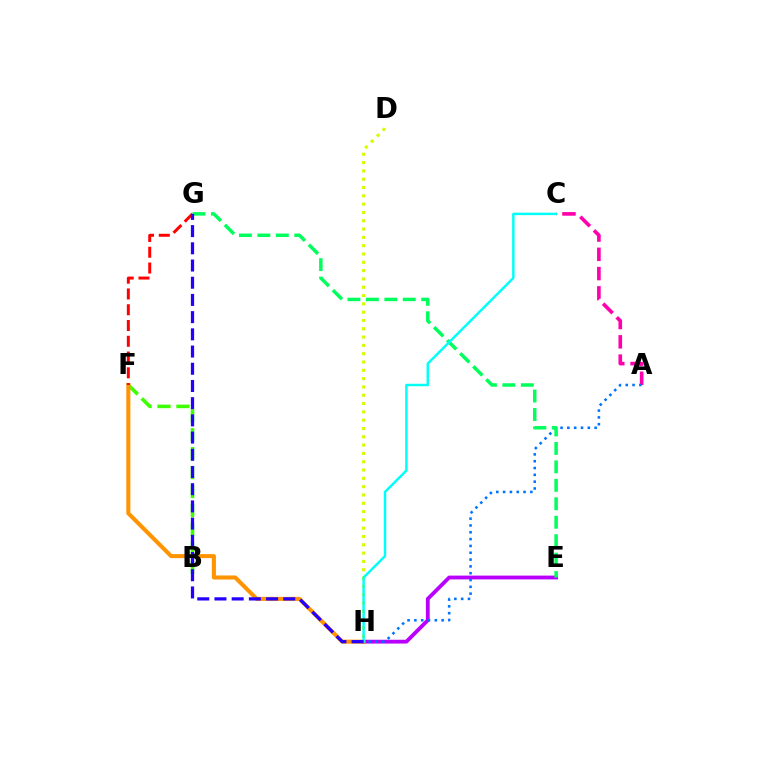{('E', 'H'): [{'color': '#b900ff', 'line_style': 'solid', 'thickness': 2.74}], ('B', 'F'): [{'color': '#3dff00', 'line_style': 'dashed', 'thickness': 2.57}], ('A', 'C'): [{'color': '#ff00ac', 'line_style': 'dashed', 'thickness': 2.62}], ('A', 'H'): [{'color': '#0074ff', 'line_style': 'dotted', 'thickness': 1.85}], ('F', 'H'): [{'color': '#ff9400', 'line_style': 'solid', 'thickness': 2.92}], ('D', 'H'): [{'color': '#d1ff00', 'line_style': 'dotted', 'thickness': 2.26}], ('F', 'G'): [{'color': '#ff0000', 'line_style': 'dashed', 'thickness': 2.14}], ('E', 'G'): [{'color': '#00ff5c', 'line_style': 'dashed', 'thickness': 2.51}], ('C', 'H'): [{'color': '#00fff6', 'line_style': 'solid', 'thickness': 1.77}], ('G', 'H'): [{'color': '#2500ff', 'line_style': 'dashed', 'thickness': 2.34}]}